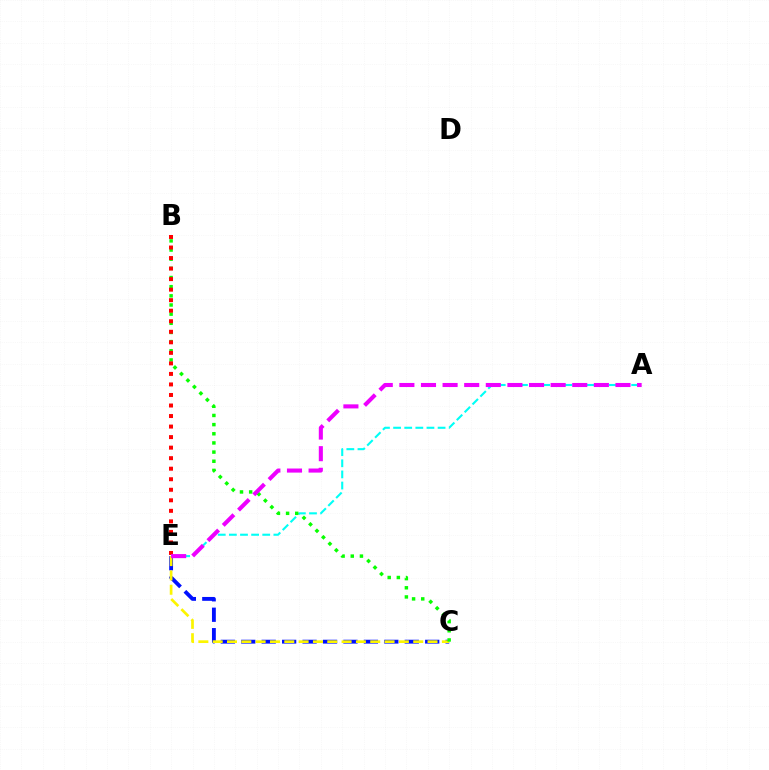{('C', 'E'): [{'color': '#0010ff', 'line_style': 'dashed', 'thickness': 2.78}, {'color': '#fcf500', 'line_style': 'dashed', 'thickness': 1.95}], ('A', 'E'): [{'color': '#00fff6', 'line_style': 'dashed', 'thickness': 1.51}, {'color': '#ee00ff', 'line_style': 'dashed', 'thickness': 2.94}], ('B', 'C'): [{'color': '#08ff00', 'line_style': 'dotted', 'thickness': 2.49}], ('B', 'E'): [{'color': '#ff0000', 'line_style': 'dotted', 'thickness': 2.86}]}